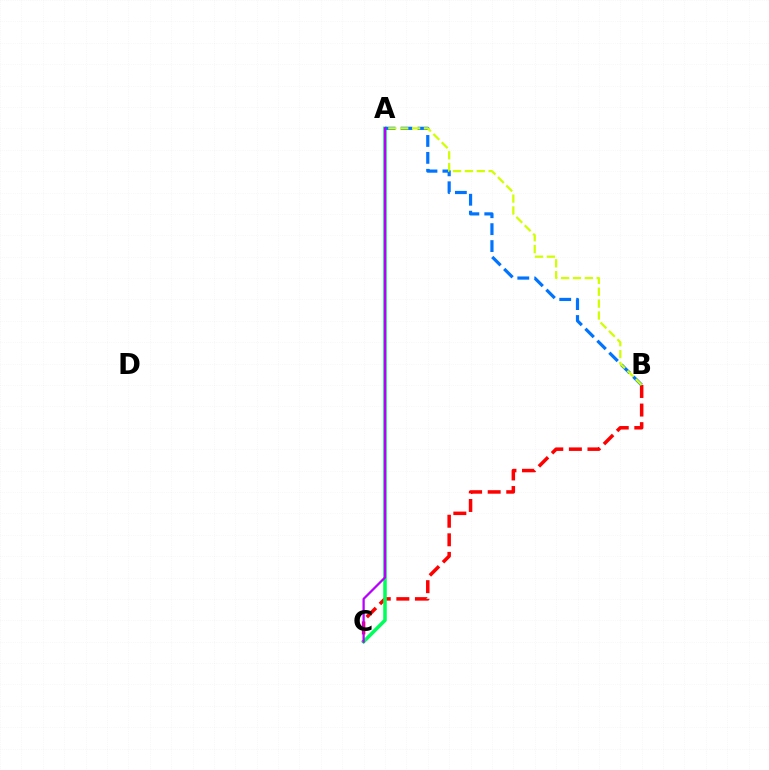{('B', 'C'): [{'color': '#ff0000', 'line_style': 'dashed', 'thickness': 2.52}], ('A', 'C'): [{'color': '#00ff5c', 'line_style': 'solid', 'thickness': 2.56}, {'color': '#b900ff', 'line_style': 'solid', 'thickness': 1.64}], ('A', 'B'): [{'color': '#0074ff', 'line_style': 'dashed', 'thickness': 2.3}, {'color': '#d1ff00', 'line_style': 'dashed', 'thickness': 1.61}]}